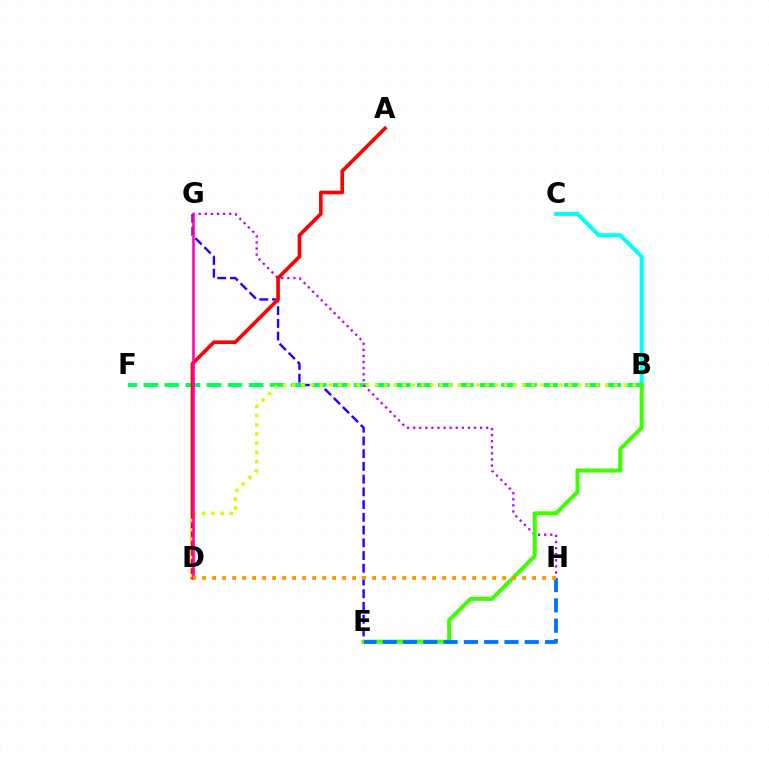{('E', 'G'): [{'color': '#2500ff', 'line_style': 'dashed', 'thickness': 1.73}], ('B', 'F'): [{'color': '#00ff5c', 'line_style': 'dashed', 'thickness': 2.86}], ('G', 'H'): [{'color': '#b900ff', 'line_style': 'dotted', 'thickness': 1.65}], ('B', 'C'): [{'color': '#00fff6', 'line_style': 'solid', 'thickness': 2.93}], ('B', 'E'): [{'color': '#3dff00', 'line_style': 'solid', 'thickness': 2.91}], ('A', 'D'): [{'color': '#ff0000', 'line_style': 'solid', 'thickness': 2.62}], ('B', 'D'): [{'color': '#d1ff00', 'line_style': 'dotted', 'thickness': 2.5}], ('E', 'H'): [{'color': '#0074ff', 'line_style': 'dashed', 'thickness': 2.76}], ('D', 'G'): [{'color': '#ff00ac', 'line_style': 'solid', 'thickness': 1.83}], ('D', 'H'): [{'color': '#ff9400', 'line_style': 'dotted', 'thickness': 2.72}]}